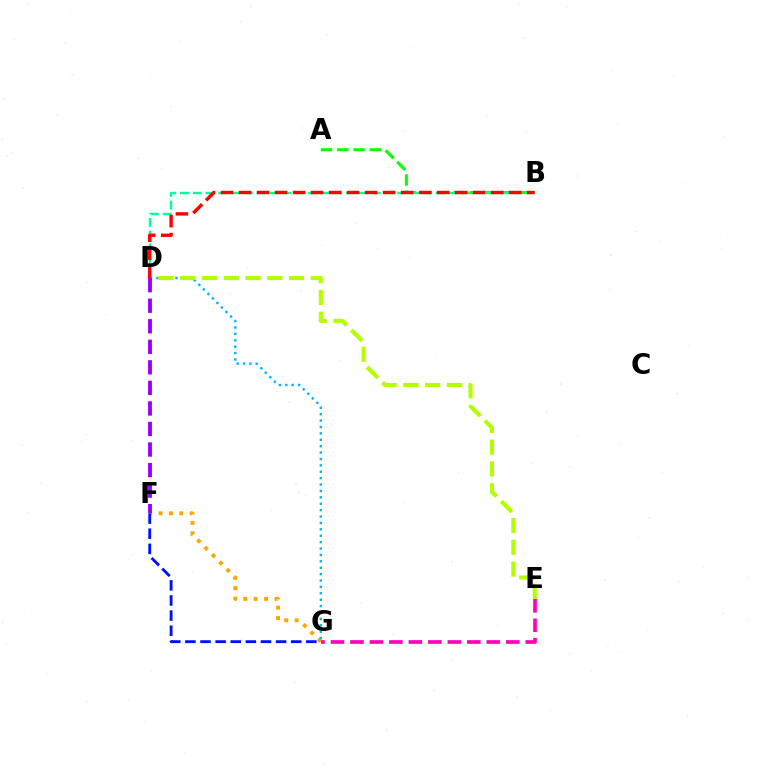{('F', 'G'): [{'color': '#ffa500', 'line_style': 'dotted', 'thickness': 2.82}, {'color': '#0010ff', 'line_style': 'dashed', 'thickness': 2.05}], ('D', 'G'): [{'color': '#00b5ff', 'line_style': 'dotted', 'thickness': 1.74}], ('A', 'B'): [{'color': '#08ff00', 'line_style': 'dashed', 'thickness': 2.21}], ('D', 'E'): [{'color': '#b3ff00', 'line_style': 'dashed', 'thickness': 2.96}], ('B', 'D'): [{'color': '#00ff9d', 'line_style': 'dashed', 'thickness': 1.74}, {'color': '#ff0000', 'line_style': 'dashed', 'thickness': 2.45}], ('D', 'F'): [{'color': '#9b00ff', 'line_style': 'dashed', 'thickness': 2.79}], ('E', 'G'): [{'color': '#ff00bd', 'line_style': 'dashed', 'thickness': 2.65}]}